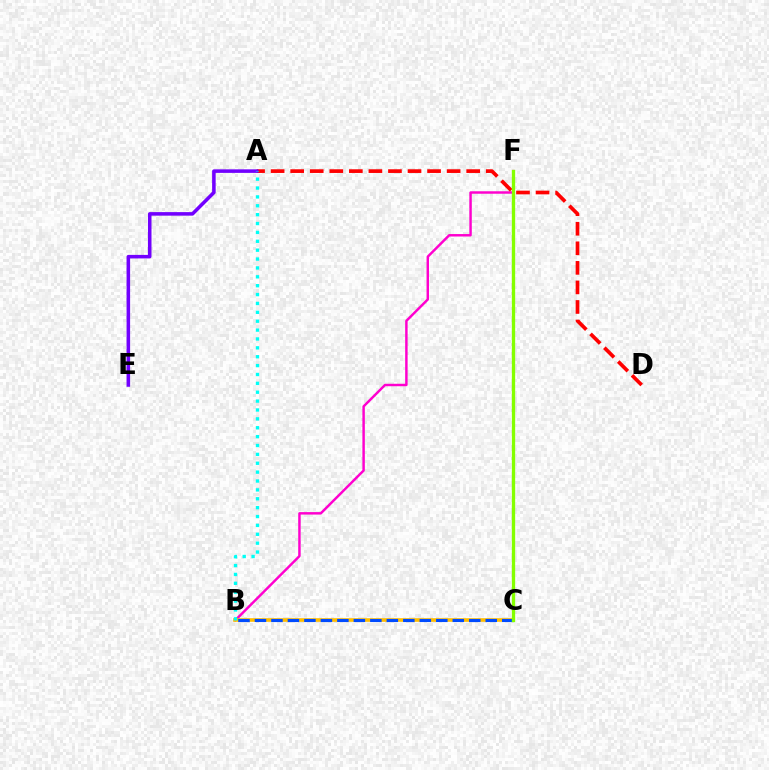{('B', 'F'): [{'color': '#ff00cf', 'line_style': 'solid', 'thickness': 1.77}], ('B', 'C'): [{'color': '#ffbd00', 'line_style': 'solid', 'thickness': 2.62}, {'color': '#004bff', 'line_style': 'dashed', 'thickness': 2.24}], ('A', 'D'): [{'color': '#ff0000', 'line_style': 'dashed', 'thickness': 2.66}], ('C', 'F'): [{'color': '#00ff39', 'line_style': 'solid', 'thickness': 1.97}, {'color': '#84ff00', 'line_style': 'solid', 'thickness': 2.39}], ('A', 'E'): [{'color': '#7200ff', 'line_style': 'solid', 'thickness': 2.55}], ('A', 'B'): [{'color': '#00fff6', 'line_style': 'dotted', 'thickness': 2.41}]}